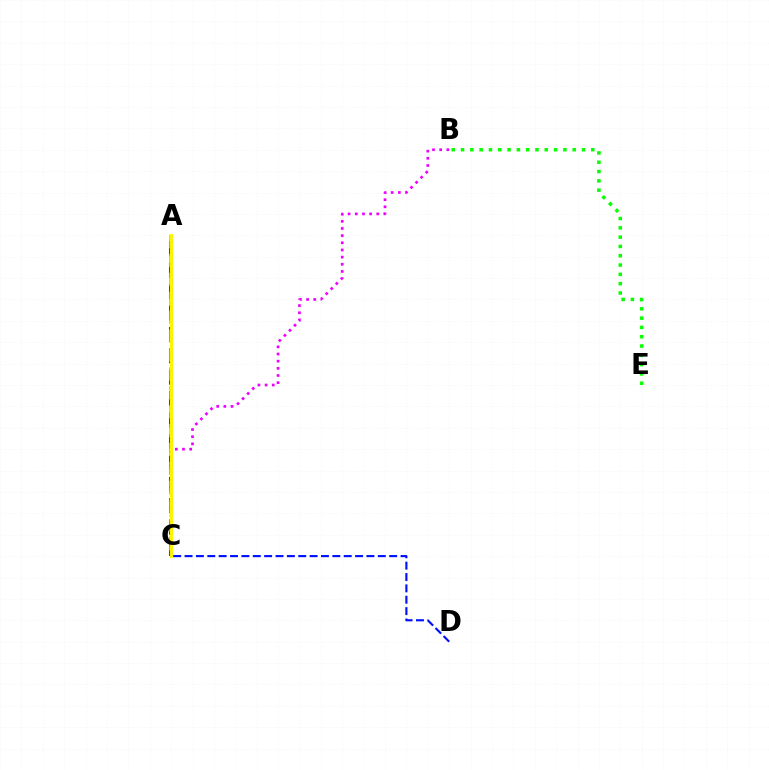{('A', 'C'): [{'color': '#ff0000', 'line_style': 'dashed', 'thickness': 2.91}, {'color': '#00fff6', 'line_style': 'dashed', 'thickness': 2.57}, {'color': '#fcf500', 'line_style': 'solid', 'thickness': 2.14}], ('B', 'E'): [{'color': '#08ff00', 'line_style': 'dotted', 'thickness': 2.53}], ('B', 'C'): [{'color': '#ee00ff', 'line_style': 'dotted', 'thickness': 1.95}], ('C', 'D'): [{'color': '#0010ff', 'line_style': 'dashed', 'thickness': 1.54}]}